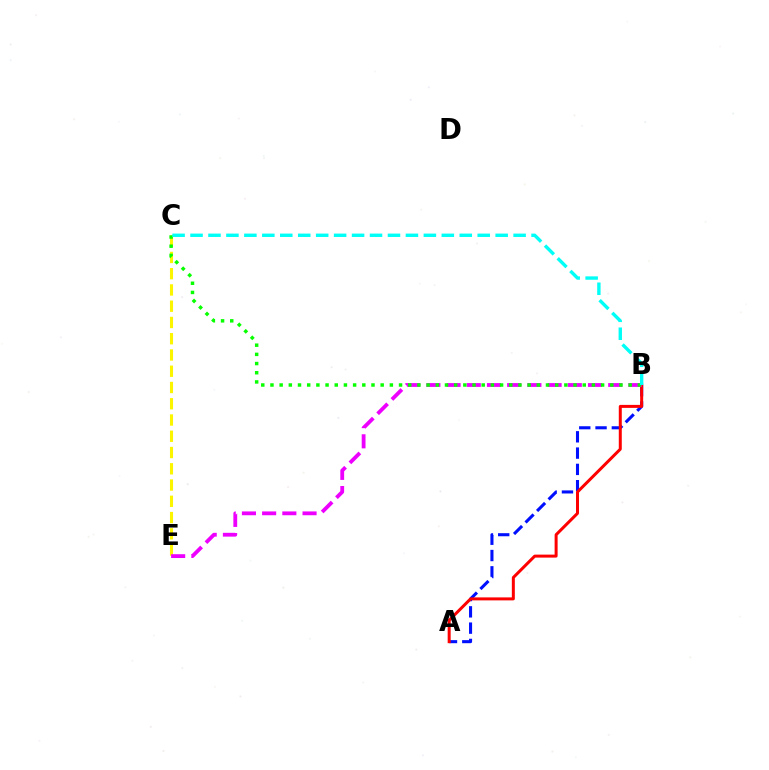{('A', 'B'): [{'color': '#0010ff', 'line_style': 'dashed', 'thickness': 2.21}, {'color': '#ff0000', 'line_style': 'solid', 'thickness': 2.16}], ('C', 'E'): [{'color': '#fcf500', 'line_style': 'dashed', 'thickness': 2.21}], ('B', 'E'): [{'color': '#ee00ff', 'line_style': 'dashed', 'thickness': 2.74}], ('B', 'C'): [{'color': '#08ff00', 'line_style': 'dotted', 'thickness': 2.5}, {'color': '#00fff6', 'line_style': 'dashed', 'thickness': 2.44}]}